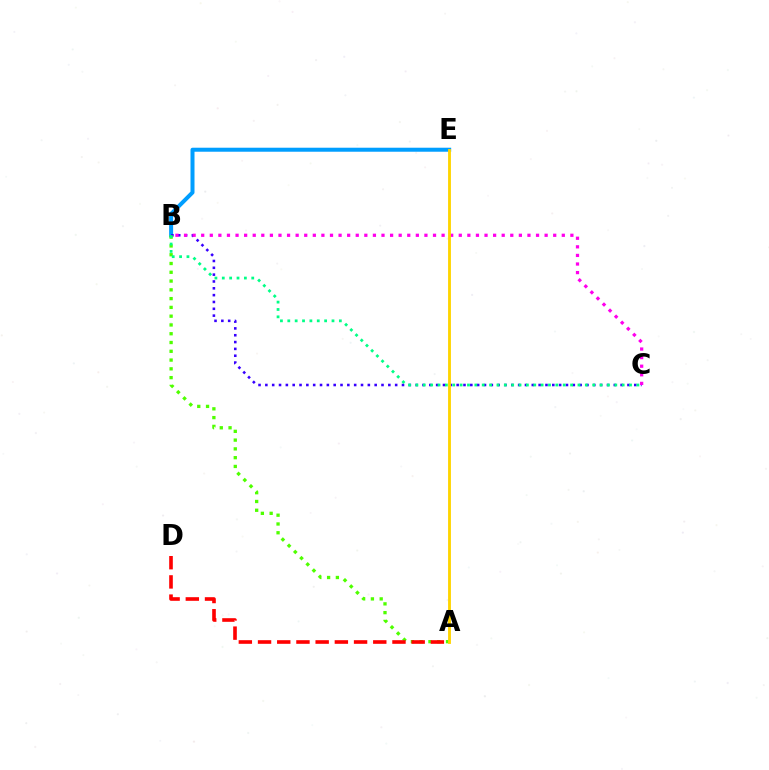{('B', 'E'): [{'color': '#009eff', 'line_style': 'solid', 'thickness': 2.88}], ('B', 'C'): [{'color': '#3700ff', 'line_style': 'dotted', 'thickness': 1.86}, {'color': '#ff00ed', 'line_style': 'dotted', 'thickness': 2.33}, {'color': '#00ff86', 'line_style': 'dotted', 'thickness': 2.0}], ('A', 'B'): [{'color': '#4fff00', 'line_style': 'dotted', 'thickness': 2.39}], ('A', 'D'): [{'color': '#ff0000', 'line_style': 'dashed', 'thickness': 2.61}], ('A', 'E'): [{'color': '#ffd500', 'line_style': 'solid', 'thickness': 2.06}]}